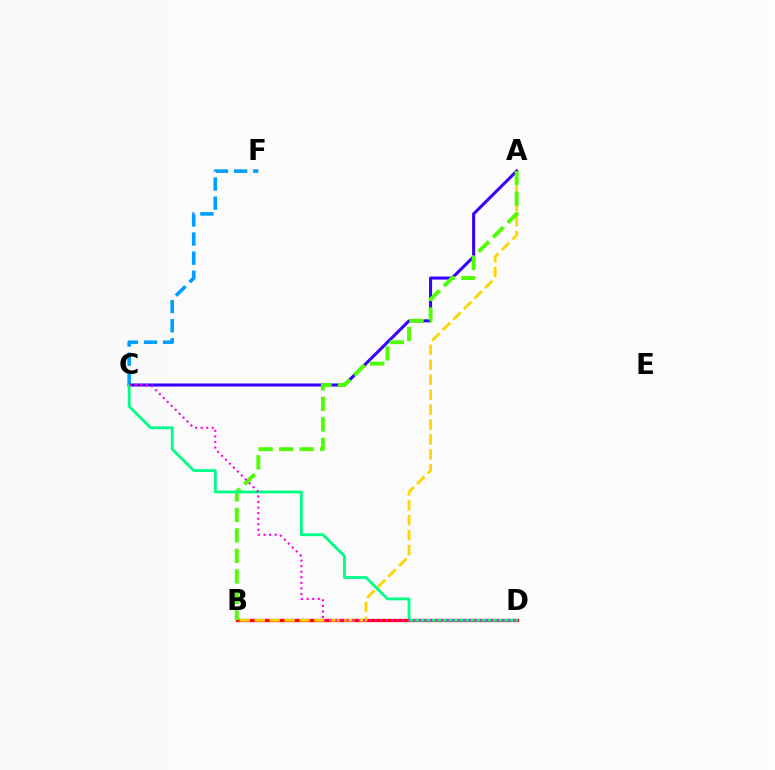{('B', 'D'): [{'color': '#ff0000', 'line_style': 'solid', 'thickness': 2.38}], ('C', 'F'): [{'color': '#009eff', 'line_style': 'dashed', 'thickness': 2.6}], ('A', 'C'): [{'color': '#3700ff', 'line_style': 'solid', 'thickness': 2.2}], ('A', 'B'): [{'color': '#ffd500', 'line_style': 'dashed', 'thickness': 2.03}, {'color': '#4fff00', 'line_style': 'dashed', 'thickness': 2.79}], ('C', 'D'): [{'color': '#00ff86', 'line_style': 'solid', 'thickness': 2.04}, {'color': '#ff00ed', 'line_style': 'dotted', 'thickness': 1.51}]}